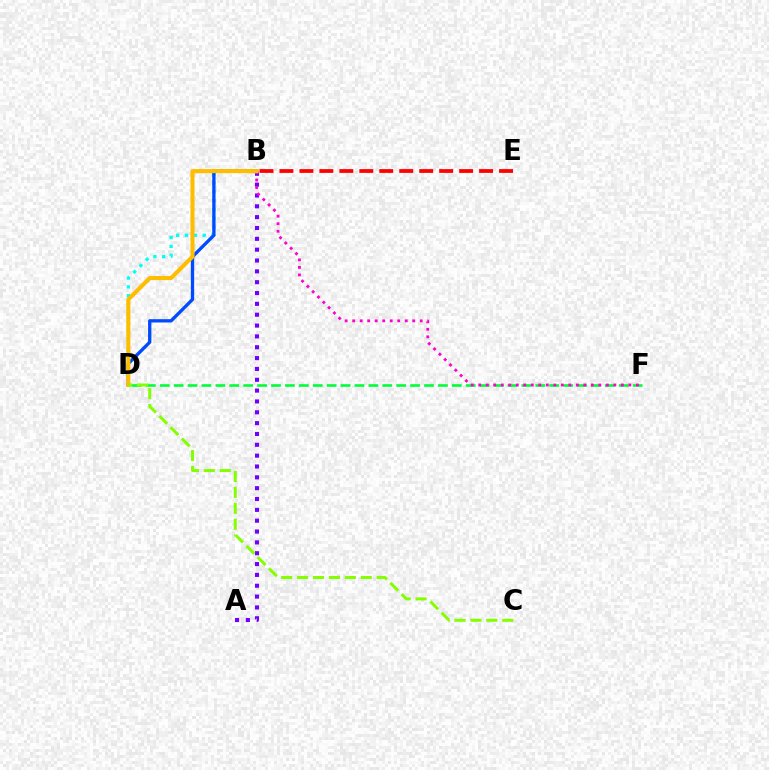{('A', 'B'): [{'color': '#7200ff', 'line_style': 'dotted', 'thickness': 2.95}], ('D', 'F'): [{'color': '#00ff39', 'line_style': 'dashed', 'thickness': 1.89}], ('B', 'D'): [{'color': '#00fff6', 'line_style': 'dotted', 'thickness': 2.4}, {'color': '#004bff', 'line_style': 'solid', 'thickness': 2.38}, {'color': '#ffbd00', 'line_style': 'solid', 'thickness': 2.93}], ('B', 'F'): [{'color': '#ff00cf', 'line_style': 'dotted', 'thickness': 2.04}], ('C', 'D'): [{'color': '#84ff00', 'line_style': 'dashed', 'thickness': 2.16}], ('B', 'E'): [{'color': '#ff0000', 'line_style': 'dashed', 'thickness': 2.71}]}